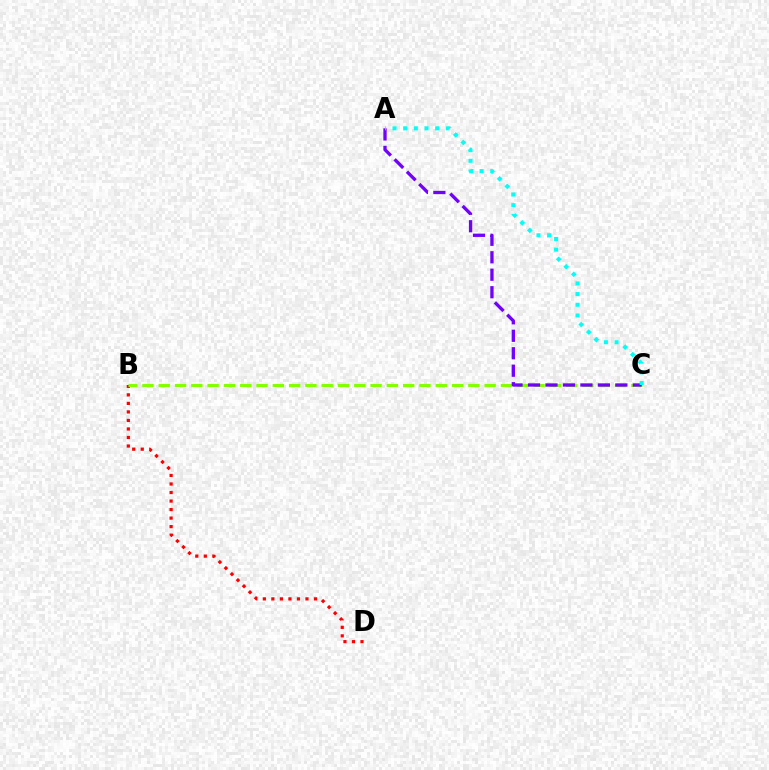{('B', 'D'): [{'color': '#ff0000', 'line_style': 'dotted', 'thickness': 2.32}], ('B', 'C'): [{'color': '#84ff00', 'line_style': 'dashed', 'thickness': 2.21}], ('A', 'C'): [{'color': '#7200ff', 'line_style': 'dashed', 'thickness': 2.37}, {'color': '#00fff6', 'line_style': 'dotted', 'thickness': 2.9}]}